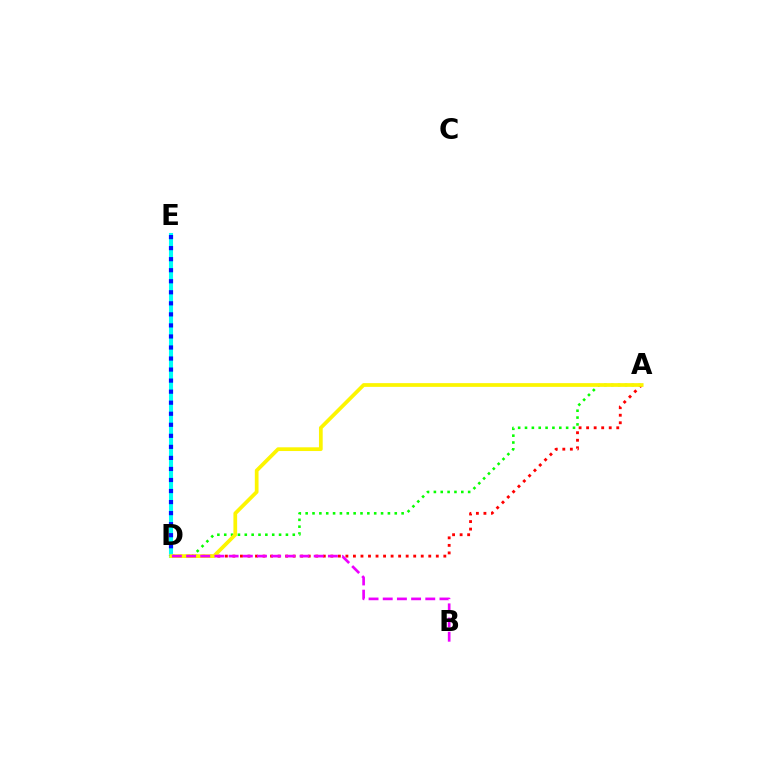{('A', 'D'): [{'color': '#08ff00', 'line_style': 'dotted', 'thickness': 1.86}, {'color': '#ff0000', 'line_style': 'dotted', 'thickness': 2.05}, {'color': '#fcf500', 'line_style': 'solid', 'thickness': 2.68}], ('D', 'E'): [{'color': '#00fff6', 'line_style': 'solid', 'thickness': 2.93}, {'color': '#0010ff', 'line_style': 'dotted', 'thickness': 3.0}], ('B', 'D'): [{'color': '#ee00ff', 'line_style': 'dashed', 'thickness': 1.93}]}